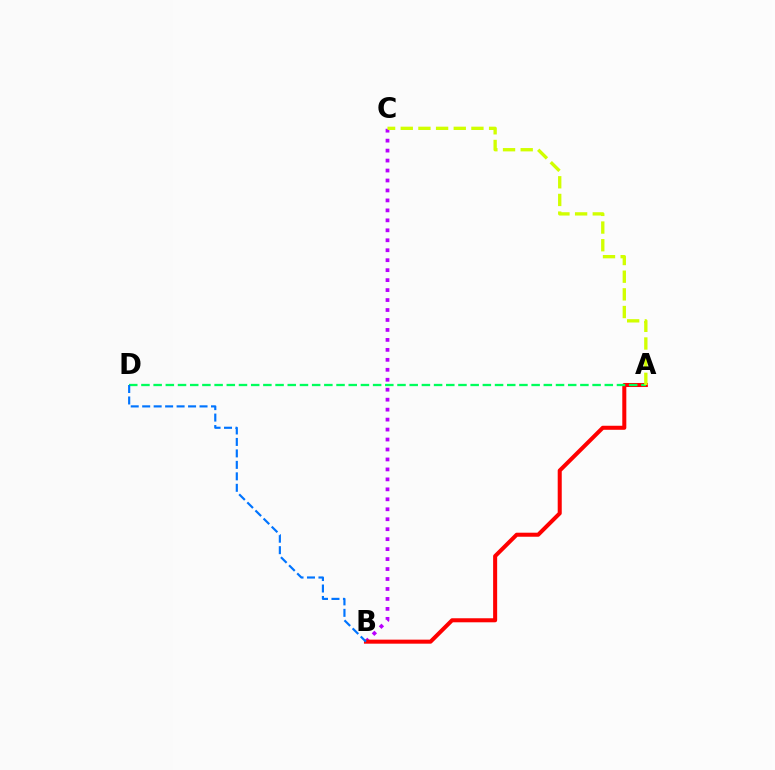{('B', 'C'): [{'color': '#b900ff', 'line_style': 'dotted', 'thickness': 2.71}], ('A', 'B'): [{'color': '#ff0000', 'line_style': 'solid', 'thickness': 2.9}], ('A', 'D'): [{'color': '#00ff5c', 'line_style': 'dashed', 'thickness': 1.66}], ('A', 'C'): [{'color': '#d1ff00', 'line_style': 'dashed', 'thickness': 2.4}], ('B', 'D'): [{'color': '#0074ff', 'line_style': 'dashed', 'thickness': 1.56}]}